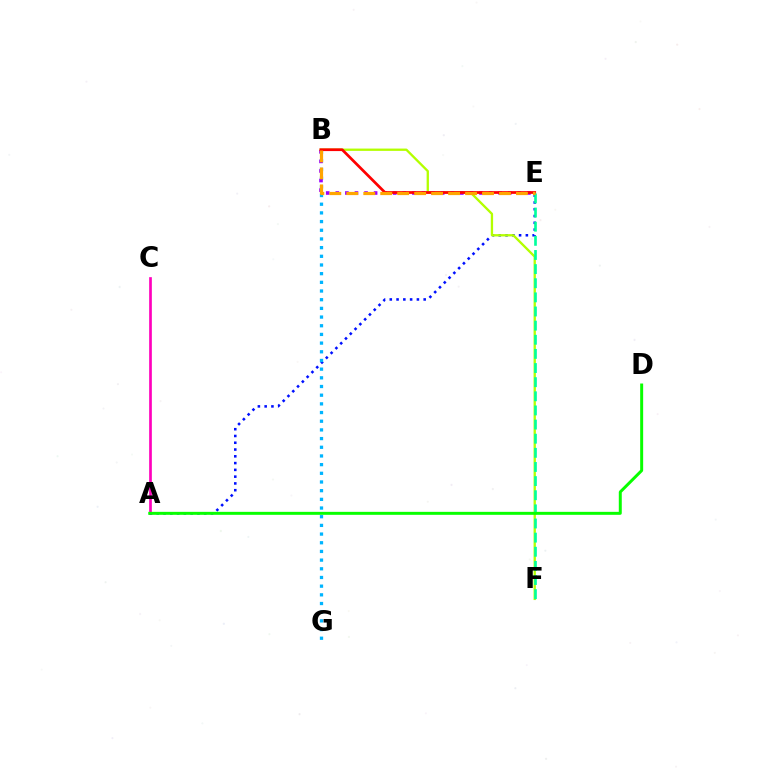{('A', 'C'): [{'color': '#ff00bd', 'line_style': 'solid', 'thickness': 1.93}], ('A', 'E'): [{'color': '#0010ff', 'line_style': 'dotted', 'thickness': 1.84}], ('B', 'G'): [{'color': '#00b5ff', 'line_style': 'dotted', 'thickness': 2.36}], ('B', 'F'): [{'color': '#b3ff00', 'line_style': 'solid', 'thickness': 1.67}], ('B', 'E'): [{'color': '#9b00ff', 'line_style': 'dotted', 'thickness': 2.6}, {'color': '#ff0000', 'line_style': 'solid', 'thickness': 1.96}, {'color': '#ffa500', 'line_style': 'dashed', 'thickness': 2.3}], ('E', 'F'): [{'color': '#00ff9d', 'line_style': 'dashed', 'thickness': 1.92}], ('A', 'D'): [{'color': '#08ff00', 'line_style': 'solid', 'thickness': 2.14}]}